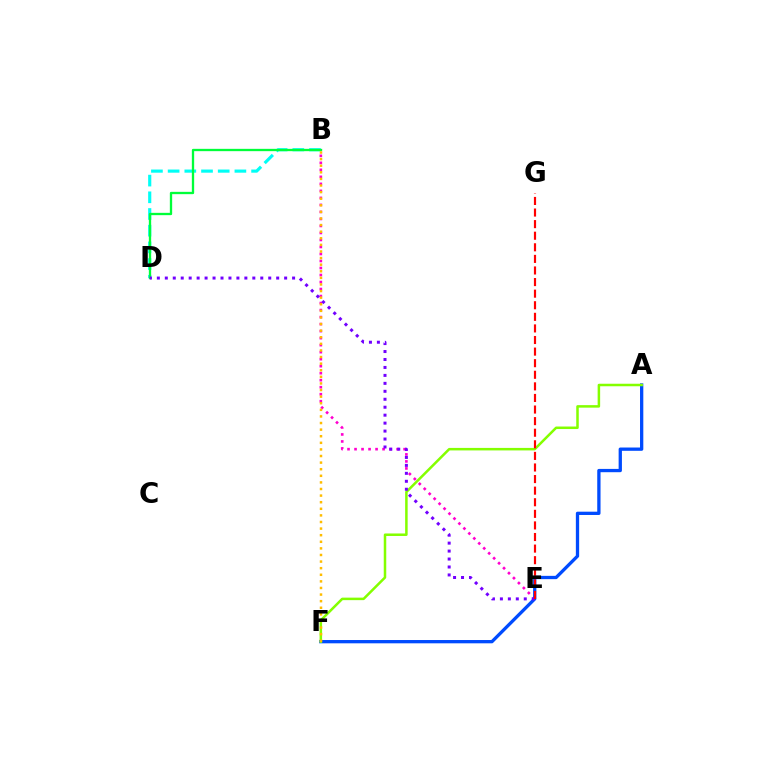{('B', 'D'): [{'color': '#00fff6', 'line_style': 'dashed', 'thickness': 2.27}, {'color': '#00ff39', 'line_style': 'solid', 'thickness': 1.67}], ('B', 'E'): [{'color': '#ff00cf', 'line_style': 'dotted', 'thickness': 1.9}], ('A', 'F'): [{'color': '#004bff', 'line_style': 'solid', 'thickness': 2.37}, {'color': '#84ff00', 'line_style': 'solid', 'thickness': 1.81}], ('B', 'F'): [{'color': '#ffbd00', 'line_style': 'dotted', 'thickness': 1.79}], ('D', 'E'): [{'color': '#7200ff', 'line_style': 'dotted', 'thickness': 2.16}], ('E', 'G'): [{'color': '#ff0000', 'line_style': 'dashed', 'thickness': 1.57}]}